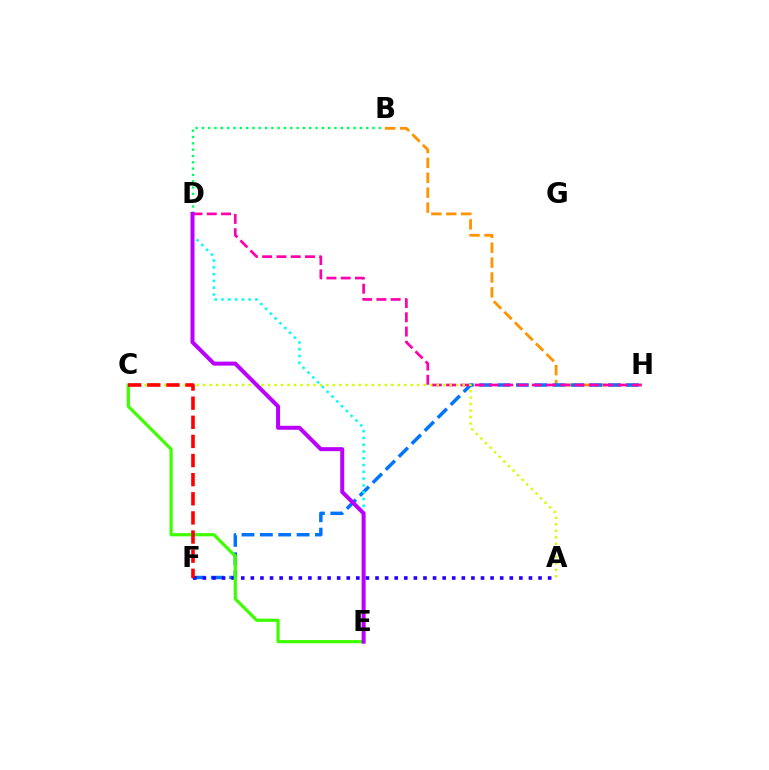{('B', 'H'): [{'color': '#ff9400', 'line_style': 'dashed', 'thickness': 2.02}], ('F', 'H'): [{'color': '#0074ff', 'line_style': 'dashed', 'thickness': 2.5}], ('D', 'E'): [{'color': '#00fff6', 'line_style': 'dotted', 'thickness': 1.84}, {'color': '#b900ff', 'line_style': 'solid', 'thickness': 2.88}], ('A', 'F'): [{'color': '#2500ff', 'line_style': 'dotted', 'thickness': 2.61}], ('D', 'H'): [{'color': '#ff00ac', 'line_style': 'dashed', 'thickness': 1.94}], ('B', 'D'): [{'color': '#00ff5c', 'line_style': 'dotted', 'thickness': 1.72}], ('C', 'E'): [{'color': '#3dff00', 'line_style': 'solid', 'thickness': 2.3}], ('A', 'C'): [{'color': '#d1ff00', 'line_style': 'dotted', 'thickness': 1.76}], ('C', 'F'): [{'color': '#ff0000', 'line_style': 'dashed', 'thickness': 2.6}]}